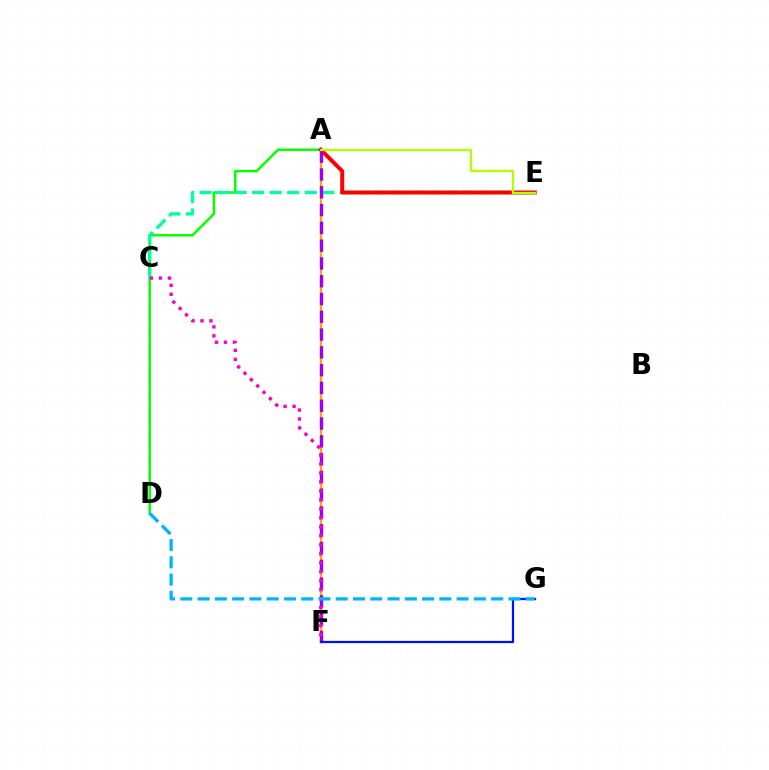{('A', 'D'): [{'color': '#08ff00', 'line_style': 'solid', 'thickness': 1.8}], ('C', 'E'): [{'color': '#00ff9d', 'line_style': 'dashed', 'thickness': 2.38}], ('A', 'F'): [{'color': '#ffa500', 'line_style': 'solid', 'thickness': 1.64}, {'color': '#9b00ff', 'line_style': 'dashed', 'thickness': 2.42}], ('A', 'E'): [{'color': '#ff0000', 'line_style': 'solid', 'thickness': 2.87}, {'color': '#b3ff00', 'line_style': 'solid', 'thickness': 1.64}], ('C', 'F'): [{'color': '#ff00bd', 'line_style': 'dotted', 'thickness': 2.44}], ('F', 'G'): [{'color': '#0010ff', 'line_style': 'solid', 'thickness': 1.61}], ('D', 'G'): [{'color': '#00b5ff', 'line_style': 'dashed', 'thickness': 2.35}]}